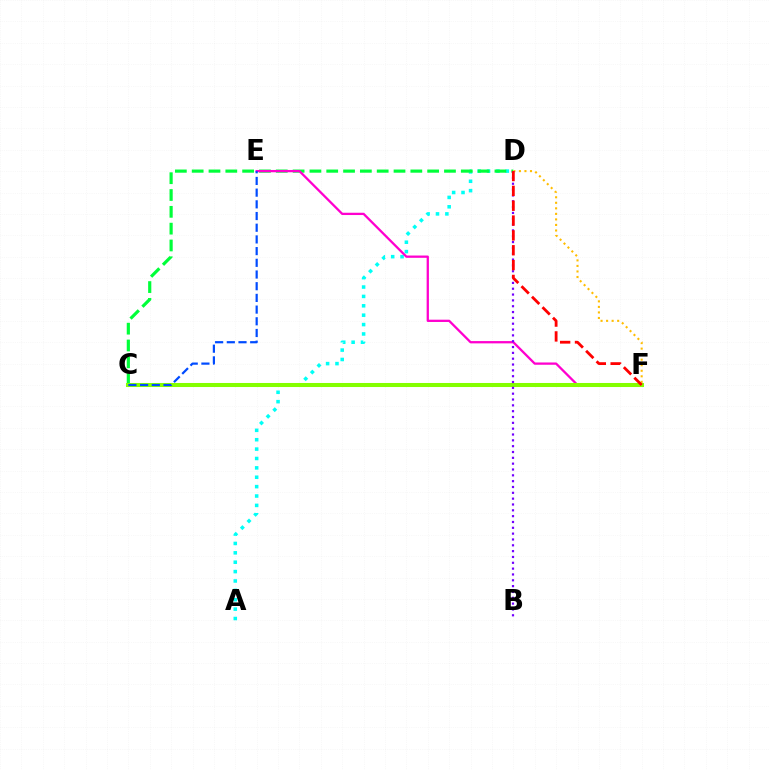{('A', 'D'): [{'color': '#00fff6', 'line_style': 'dotted', 'thickness': 2.55}], ('C', 'D'): [{'color': '#00ff39', 'line_style': 'dashed', 'thickness': 2.28}], ('E', 'F'): [{'color': '#ff00cf', 'line_style': 'solid', 'thickness': 1.65}], ('C', 'F'): [{'color': '#84ff00', 'line_style': 'solid', 'thickness': 2.91}], ('C', 'E'): [{'color': '#004bff', 'line_style': 'dashed', 'thickness': 1.59}], ('D', 'F'): [{'color': '#ffbd00', 'line_style': 'dotted', 'thickness': 1.5}, {'color': '#ff0000', 'line_style': 'dashed', 'thickness': 2.02}], ('B', 'D'): [{'color': '#7200ff', 'line_style': 'dotted', 'thickness': 1.58}]}